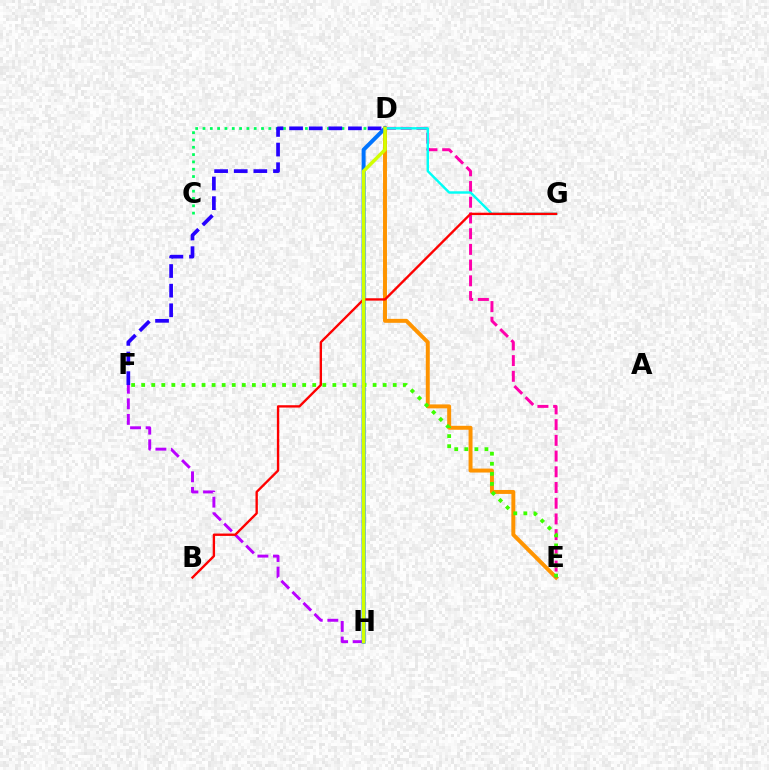{('F', 'H'): [{'color': '#b900ff', 'line_style': 'dashed', 'thickness': 2.12}], ('D', 'E'): [{'color': '#ff9400', 'line_style': 'solid', 'thickness': 2.85}, {'color': '#ff00ac', 'line_style': 'dashed', 'thickness': 2.14}], ('D', 'H'): [{'color': '#0074ff', 'line_style': 'solid', 'thickness': 2.86}, {'color': '#d1ff00', 'line_style': 'solid', 'thickness': 2.47}], ('D', 'G'): [{'color': '#00fff6', 'line_style': 'solid', 'thickness': 1.75}], ('B', 'G'): [{'color': '#ff0000', 'line_style': 'solid', 'thickness': 1.7}], ('E', 'F'): [{'color': '#3dff00', 'line_style': 'dotted', 'thickness': 2.73}], ('C', 'D'): [{'color': '#00ff5c', 'line_style': 'dotted', 'thickness': 1.99}], ('D', 'F'): [{'color': '#2500ff', 'line_style': 'dashed', 'thickness': 2.67}]}